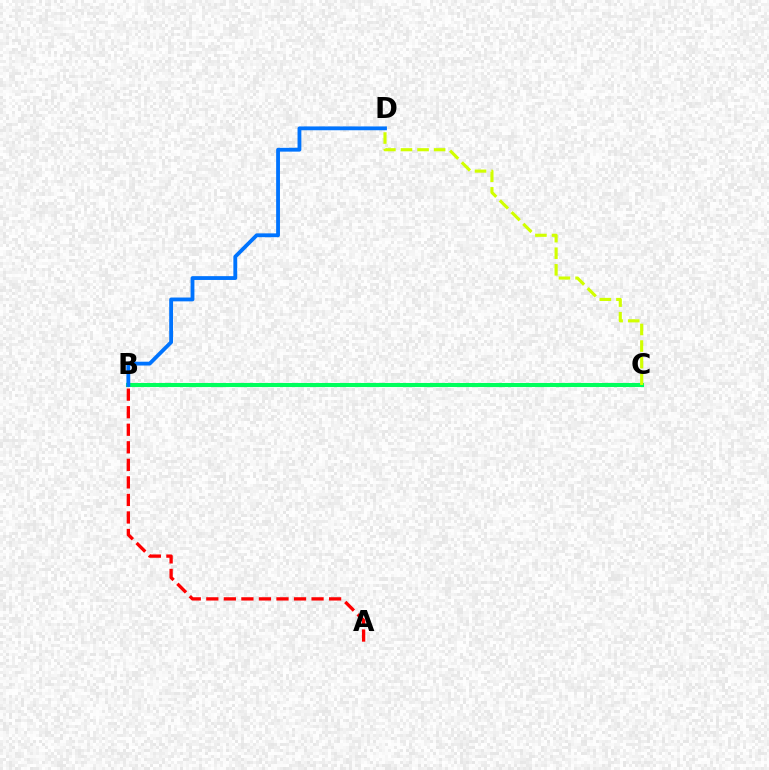{('B', 'C'): [{'color': '#b900ff', 'line_style': 'solid', 'thickness': 2.61}, {'color': '#00ff5c', 'line_style': 'solid', 'thickness': 2.92}], ('B', 'D'): [{'color': '#0074ff', 'line_style': 'solid', 'thickness': 2.75}], ('C', 'D'): [{'color': '#d1ff00', 'line_style': 'dashed', 'thickness': 2.25}], ('A', 'B'): [{'color': '#ff0000', 'line_style': 'dashed', 'thickness': 2.38}]}